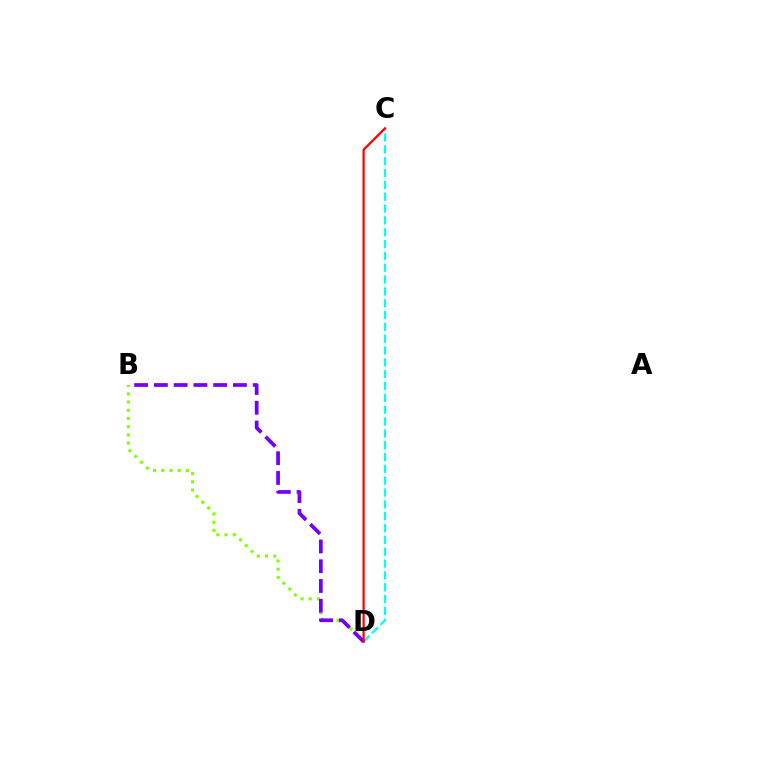{('B', 'D'): [{'color': '#84ff00', 'line_style': 'dotted', 'thickness': 2.23}, {'color': '#7200ff', 'line_style': 'dashed', 'thickness': 2.68}], ('C', 'D'): [{'color': '#00fff6', 'line_style': 'dashed', 'thickness': 1.61}, {'color': '#ff0000', 'line_style': 'solid', 'thickness': 1.61}]}